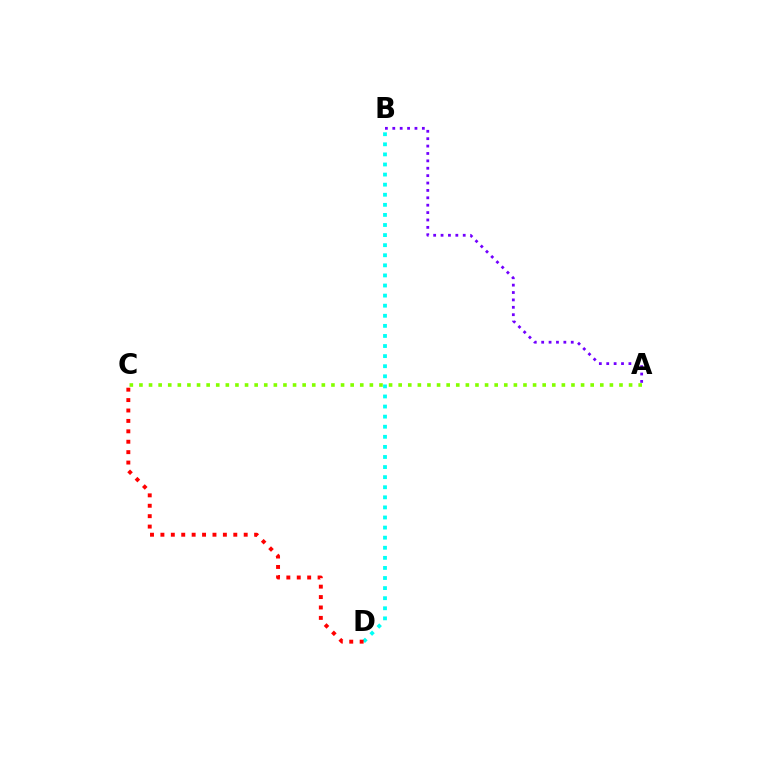{('A', 'B'): [{'color': '#7200ff', 'line_style': 'dotted', 'thickness': 2.01}], ('B', 'D'): [{'color': '#00fff6', 'line_style': 'dotted', 'thickness': 2.74}], ('C', 'D'): [{'color': '#ff0000', 'line_style': 'dotted', 'thickness': 2.83}], ('A', 'C'): [{'color': '#84ff00', 'line_style': 'dotted', 'thickness': 2.61}]}